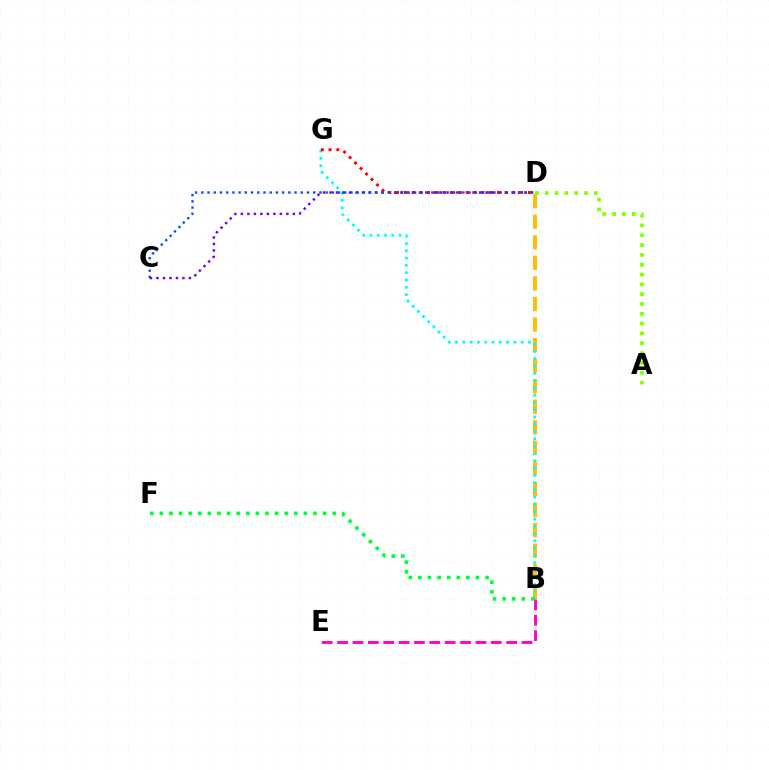{('B', 'D'): [{'color': '#ffbd00', 'line_style': 'dashed', 'thickness': 2.79}], ('A', 'D'): [{'color': '#84ff00', 'line_style': 'dotted', 'thickness': 2.67}], ('B', 'G'): [{'color': '#00fff6', 'line_style': 'dotted', 'thickness': 1.98}], ('B', 'E'): [{'color': '#ff00cf', 'line_style': 'dashed', 'thickness': 2.09}], ('C', 'D'): [{'color': '#7200ff', 'line_style': 'dotted', 'thickness': 1.77}, {'color': '#004bff', 'line_style': 'dotted', 'thickness': 1.69}], ('D', 'G'): [{'color': '#ff0000', 'line_style': 'dotted', 'thickness': 2.11}], ('B', 'F'): [{'color': '#00ff39', 'line_style': 'dotted', 'thickness': 2.61}]}